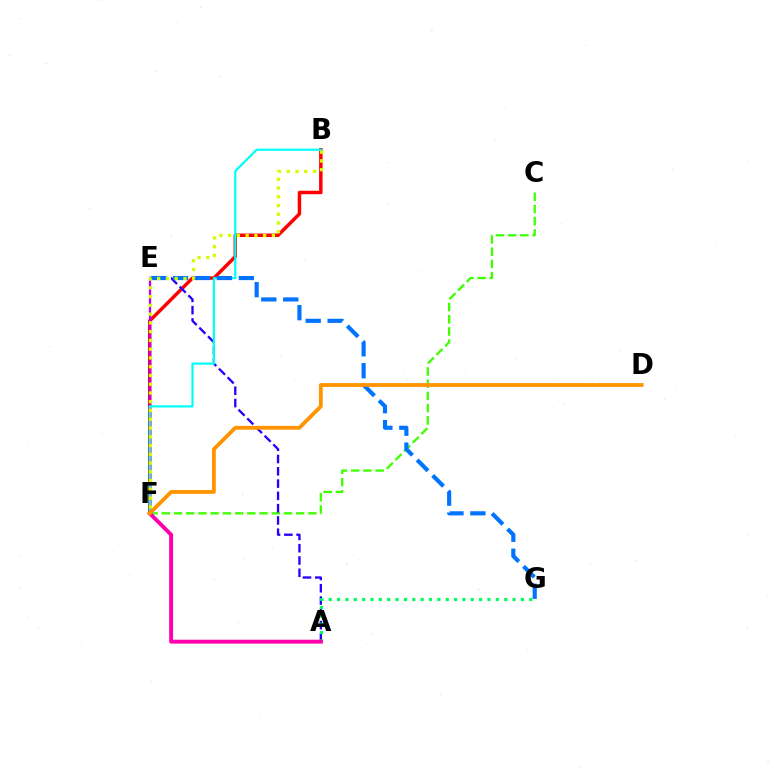{('C', 'F'): [{'color': '#3dff00', 'line_style': 'dashed', 'thickness': 1.66}], ('B', 'F'): [{'color': '#ff0000', 'line_style': 'solid', 'thickness': 2.5}, {'color': '#00fff6', 'line_style': 'solid', 'thickness': 1.58}, {'color': '#d1ff00', 'line_style': 'dotted', 'thickness': 2.38}], ('A', 'E'): [{'color': '#2500ff', 'line_style': 'dashed', 'thickness': 1.67}], ('E', 'F'): [{'color': '#b900ff', 'line_style': 'solid', 'thickness': 1.63}], ('A', 'G'): [{'color': '#00ff5c', 'line_style': 'dotted', 'thickness': 2.27}], ('A', 'F'): [{'color': '#ff00ac', 'line_style': 'solid', 'thickness': 2.81}], ('E', 'G'): [{'color': '#0074ff', 'line_style': 'dashed', 'thickness': 2.98}], ('D', 'F'): [{'color': '#ff9400', 'line_style': 'solid', 'thickness': 2.74}]}